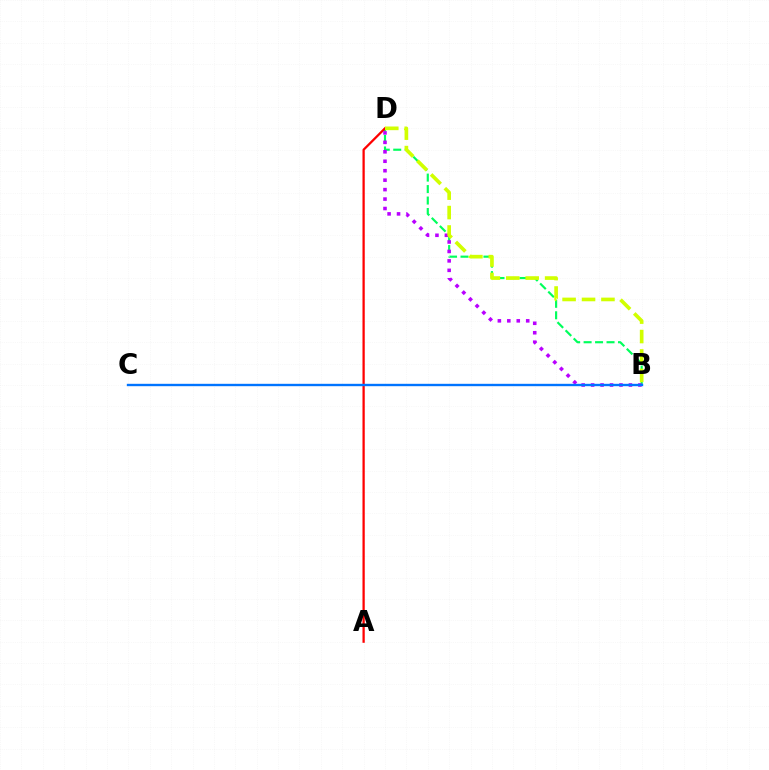{('B', 'D'): [{'color': '#00ff5c', 'line_style': 'dashed', 'thickness': 1.56}, {'color': '#b900ff', 'line_style': 'dotted', 'thickness': 2.57}, {'color': '#d1ff00', 'line_style': 'dashed', 'thickness': 2.64}], ('A', 'D'): [{'color': '#ff0000', 'line_style': 'solid', 'thickness': 1.63}], ('B', 'C'): [{'color': '#0074ff', 'line_style': 'solid', 'thickness': 1.71}]}